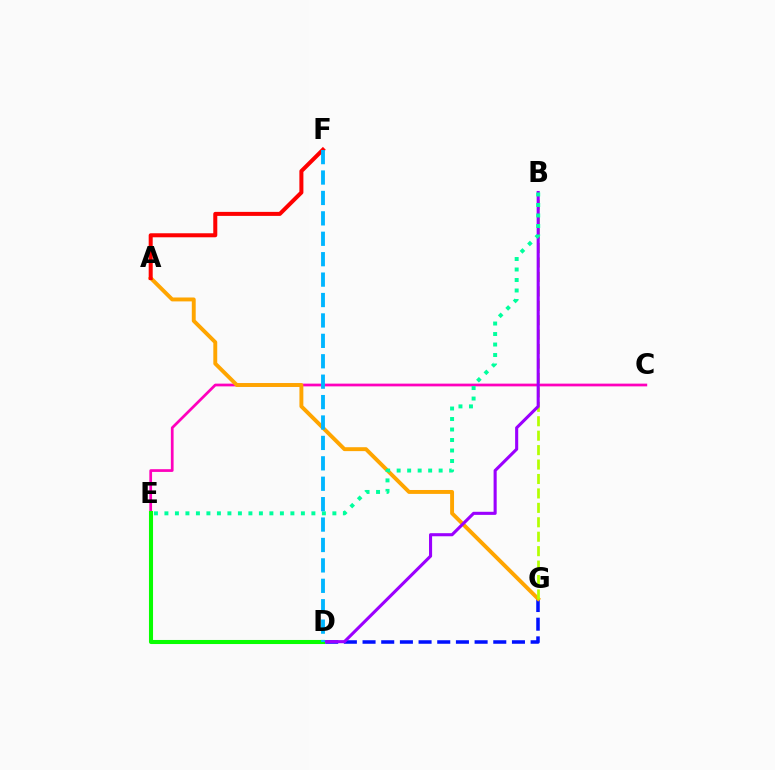{('C', 'E'): [{'color': '#ff00bd', 'line_style': 'solid', 'thickness': 1.97}], ('D', 'G'): [{'color': '#0010ff', 'line_style': 'dashed', 'thickness': 2.54}], ('A', 'G'): [{'color': '#ffa500', 'line_style': 'solid', 'thickness': 2.81}], ('B', 'G'): [{'color': '#b3ff00', 'line_style': 'dashed', 'thickness': 1.96}], ('B', 'D'): [{'color': '#9b00ff', 'line_style': 'solid', 'thickness': 2.22}], ('B', 'E'): [{'color': '#00ff9d', 'line_style': 'dotted', 'thickness': 2.85}], ('A', 'F'): [{'color': '#ff0000', 'line_style': 'solid', 'thickness': 2.9}], ('D', 'E'): [{'color': '#08ff00', 'line_style': 'solid', 'thickness': 2.93}], ('D', 'F'): [{'color': '#00b5ff', 'line_style': 'dashed', 'thickness': 2.77}]}